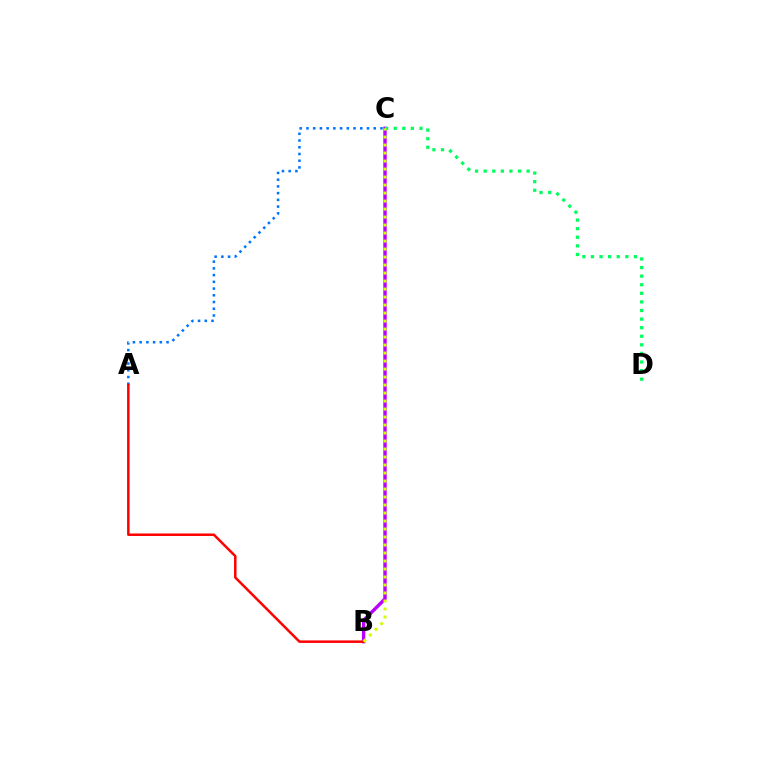{('A', 'C'): [{'color': '#0074ff', 'line_style': 'dotted', 'thickness': 1.83}], ('B', 'C'): [{'color': '#b900ff', 'line_style': 'solid', 'thickness': 2.45}, {'color': '#d1ff00', 'line_style': 'dotted', 'thickness': 2.17}], ('C', 'D'): [{'color': '#00ff5c', 'line_style': 'dotted', 'thickness': 2.33}], ('A', 'B'): [{'color': '#ff0000', 'line_style': 'solid', 'thickness': 1.8}]}